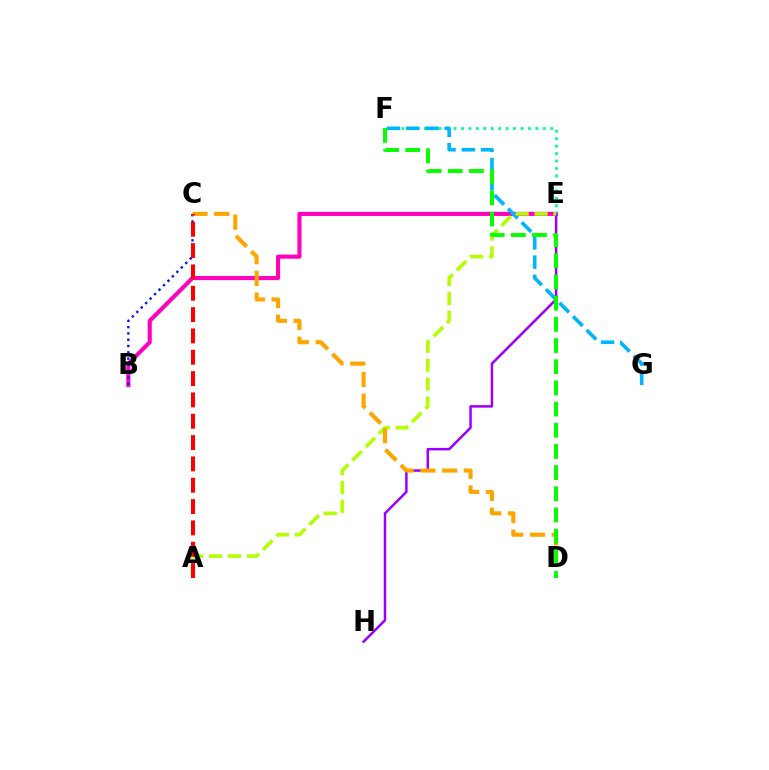{('B', 'E'): [{'color': '#ff00bd', 'line_style': 'solid', 'thickness': 2.96}], ('B', 'C'): [{'color': '#0010ff', 'line_style': 'dotted', 'thickness': 1.71}], ('E', 'F'): [{'color': '#00ff9d', 'line_style': 'dotted', 'thickness': 2.02}], ('F', 'G'): [{'color': '#00b5ff', 'line_style': 'dashed', 'thickness': 2.61}], ('E', 'H'): [{'color': '#9b00ff', 'line_style': 'solid', 'thickness': 1.8}], ('A', 'E'): [{'color': '#b3ff00', 'line_style': 'dashed', 'thickness': 2.57}], ('C', 'D'): [{'color': '#ffa500', 'line_style': 'dashed', 'thickness': 2.95}], ('A', 'C'): [{'color': '#ff0000', 'line_style': 'dashed', 'thickness': 2.9}], ('D', 'F'): [{'color': '#08ff00', 'line_style': 'dashed', 'thickness': 2.88}]}